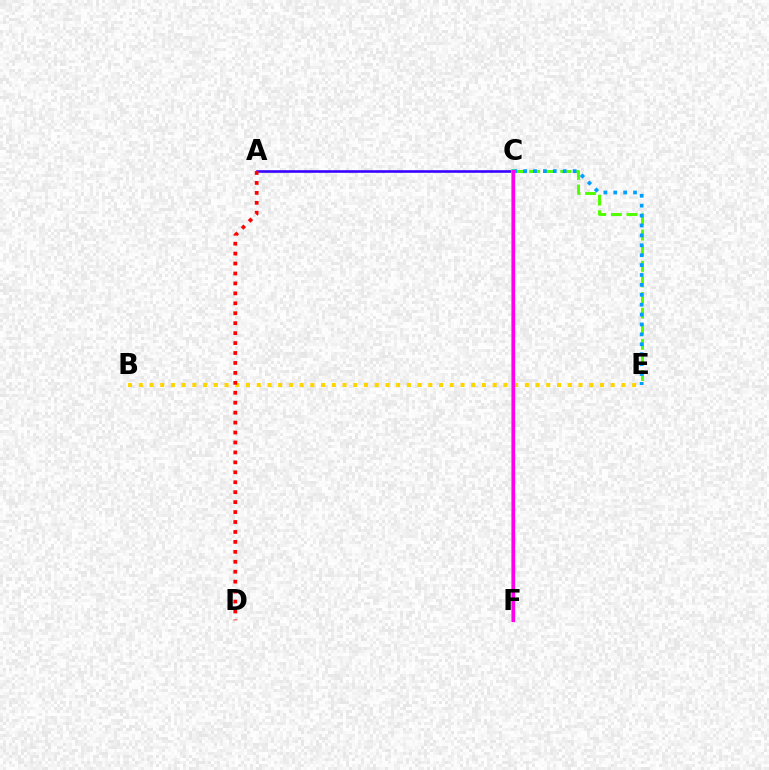{('C', 'E'): [{'color': '#4fff00', 'line_style': 'dashed', 'thickness': 2.12}, {'color': '#009eff', 'line_style': 'dotted', 'thickness': 2.69}], ('B', 'E'): [{'color': '#ffd500', 'line_style': 'dotted', 'thickness': 2.91}], ('A', 'C'): [{'color': '#3700ff', 'line_style': 'solid', 'thickness': 1.87}], ('C', 'F'): [{'color': '#00ff86', 'line_style': 'solid', 'thickness': 2.73}, {'color': '#ff00ed', 'line_style': 'solid', 'thickness': 2.36}], ('A', 'D'): [{'color': '#ff0000', 'line_style': 'dotted', 'thickness': 2.7}]}